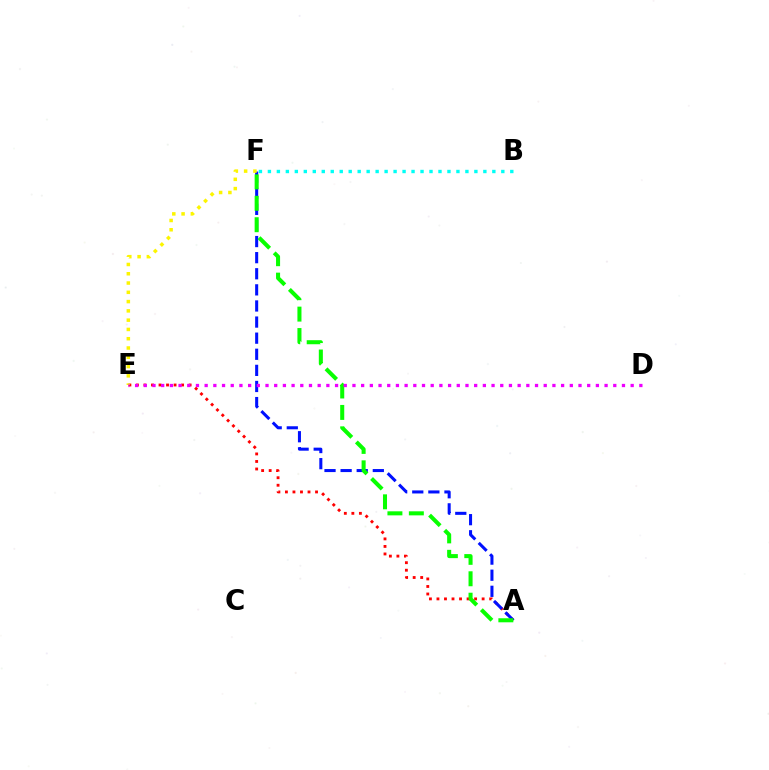{('A', 'E'): [{'color': '#ff0000', 'line_style': 'dotted', 'thickness': 2.05}], ('A', 'F'): [{'color': '#0010ff', 'line_style': 'dashed', 'thickness': 2.19}, {'color': '#08ff00', 'line_style': 'dashed', 'thickness': 2.91}], ('E', 'F'): [{'color': '#fcf500', 'line_style': 'dotted', 'thickness': 2.52}], ('B', 'F'): [{'color': '#00fff6', 'line_style': 'dotted', 'thickness': 2.44}], ('D', 'E'): [{'color': '#ee00ff', 'line_style': 'dotted', 'thickness': 2.36}]}